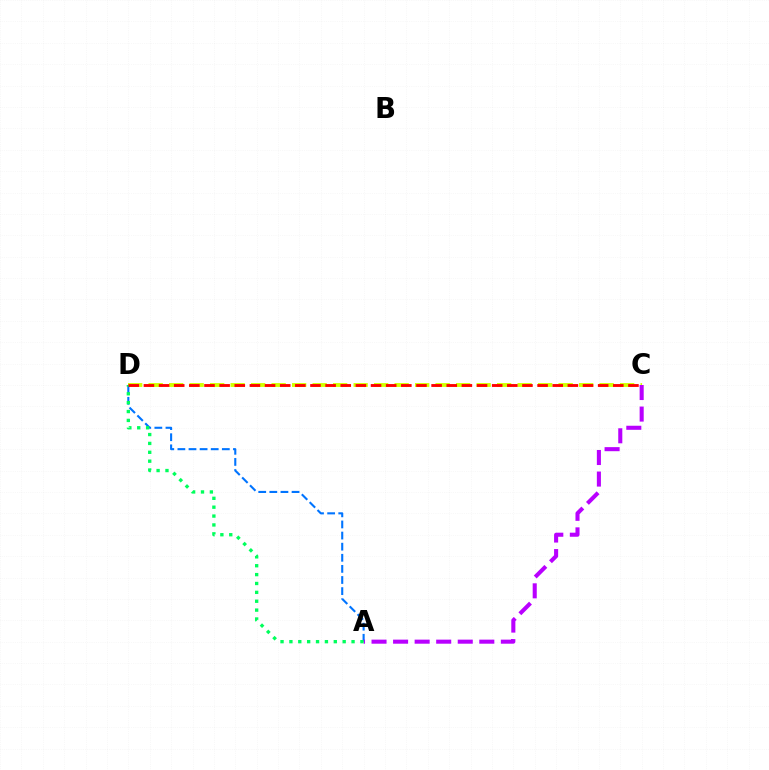{('C', 'D'): [{'color': '#d1ff00', 'line_style': 'dashed', 'thickness': 2.78}, {'color': '#ff0000', 'line_style': 'dashed', 'thickness': 2.06}], ('A', 'D'): [{'color': '#0074ff', 'line_style': 'dashed', 'thickness': 1.51}, {'color': '#00ff5c', 'line_style': 'dotted', 'thickness': 2.41}], ('A', 'C'): [{'color': '#b900ff', 'line_style': 'dashed', 'thickness': 2.93}]}